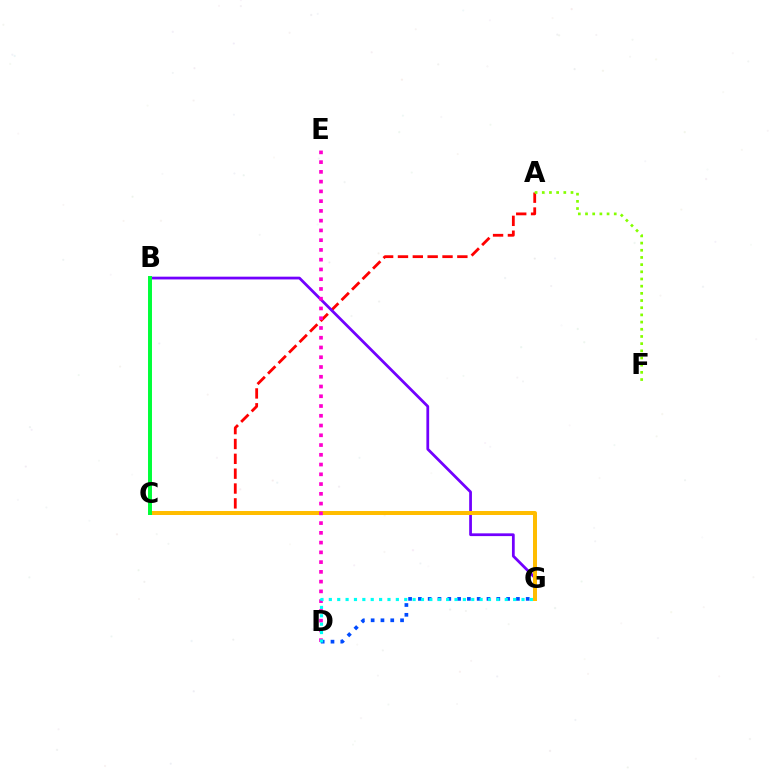{('A', 'C'): [{'color': '#ff0000', 'line_style': 'dashed', 'thickness': 2.02}], ('B', 'G'): [{'color': '#7200ff', 'line_style': 'solid', 'thickness': 1.99}], ('D', 'G'): [{'color': '#004bff', 'line_style': 'dotted', 'thickness': 2.66}, {'color': '#00fff6', 'line_style': 'dotted', 'thickness': 2.28}], ('C', 'G'): [{'color': '#ffbd00', 'line_style': 'solid', 'thickness': 2.87}], ('D', 'E'): [{'color': '#ff00cf', 'line_style': 'dotted', 'thickness': 2.65}], ('A', 'F'): [{'color': '#84ff00', 'line_style': 'dotted', 'thickness': 1.95}], ('B', 'C'): [{'color': '#00ff39', 'line_style': 'solid', 'thickness': 2.85}]}